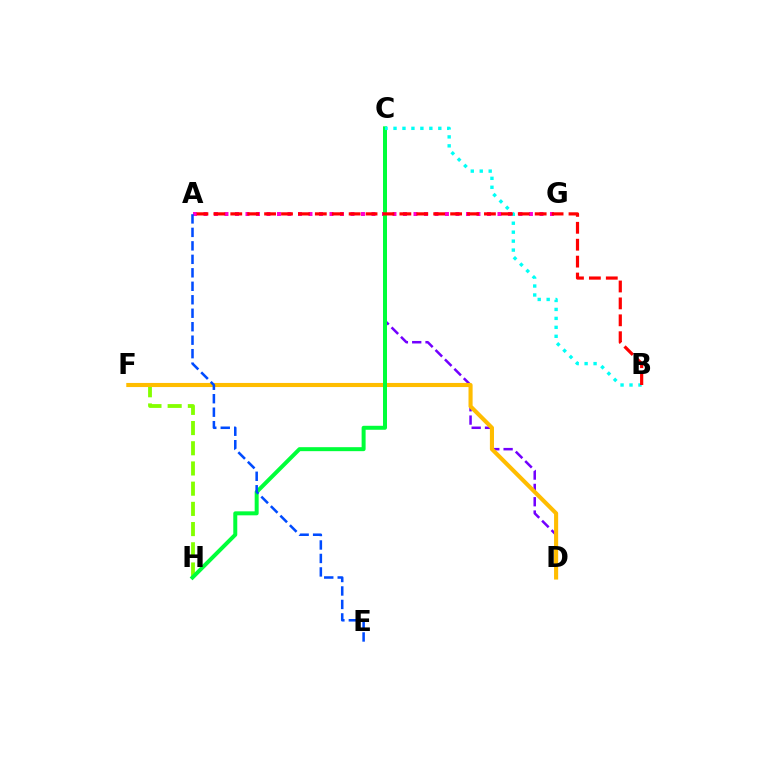{('C', 'D'): [{'color': '#7200ff', 'line_style': 'dashed', 'thickness': 1.81}], ('F', 'H'): [{'color': '#84ff00', 'line_style': 'dashed', 'thickness': 2.74}], ('D', 'F'): [{'color': '#ffbd00', 'line_style': 'solid', 'thickness': 2.95}], ('A', 'G'): [{'color': '#ff00cf', 'line_style': 'dotted', 'thickness': 2.85}], ('C', 'H'): [{'color': '#00ff39', 'line_style': 'solid', 'thickness': 2.87}], ('B', 'C'): [{'color': '#00fff6', 'line_style': 'dotted', 'thickness': 2.43}], ('A', 'E'): [{'color': '#004bff', 'line_style': 'dashed', 'thickness': 1.83}], ('A', 'B'): [{'color': '#ff0000', 'line_style': 'dashed', 'thickness': 2.3}]}